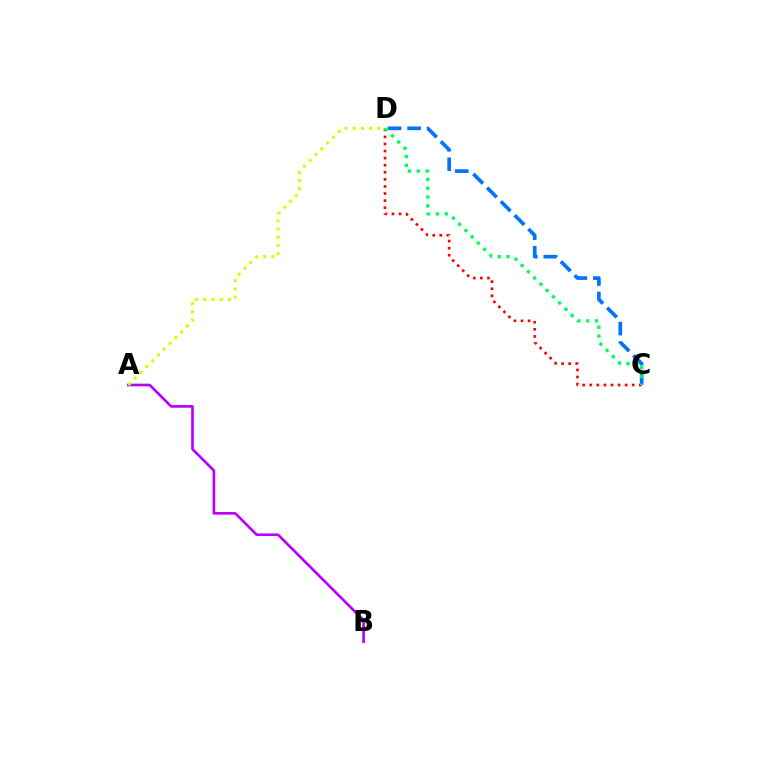{('C', 'D'): [{'color': '#ff0000', 'line_style': 'dotted', 'thickness': 1.92}, {'color': '#0074ff', 'line_style': 'dashed', 'thickness': 2.65}, {'color': '#00ff5c', 'line_style': 'dotted', 'thickness': 2.4}], ('A', 'B'): [{'color': '#b900ff', 'line_style': 'solid', 'thickness': 1.91}], ('A', 'D'): [{'color': '#d1ff00', 'line_style': 'dotted', 'thickness': 2.23}]}